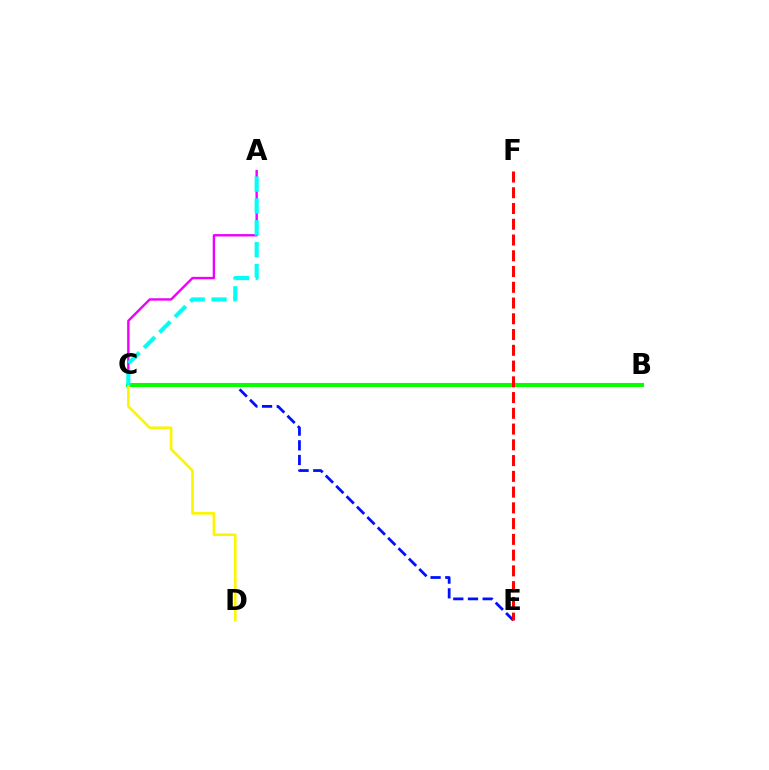{('A', 'C'): [{'color': '#ee00ff', 'line_style': 'solid', 'thickness': 1.72}, {'color': '#00fff6', 'line_style': 'dashed', 'thickness': 2.97}], ('C', 'E'): [{'color': '#0010ff', 'line_style': 'dashed', 'thickness': 2.0}], ('B', 'C'): [{'color': '#08ff00', 'line_style': 'solid', 'thickness': 2.94}], ('E', 'F'): [{'color': '#ff0000', 'line_style': 'dashed', 'thickness': 2.14}], ('C', 'D'): [{'color': '#fcf500', 'line_style': 'solid', 'thickness': 1.89}]}